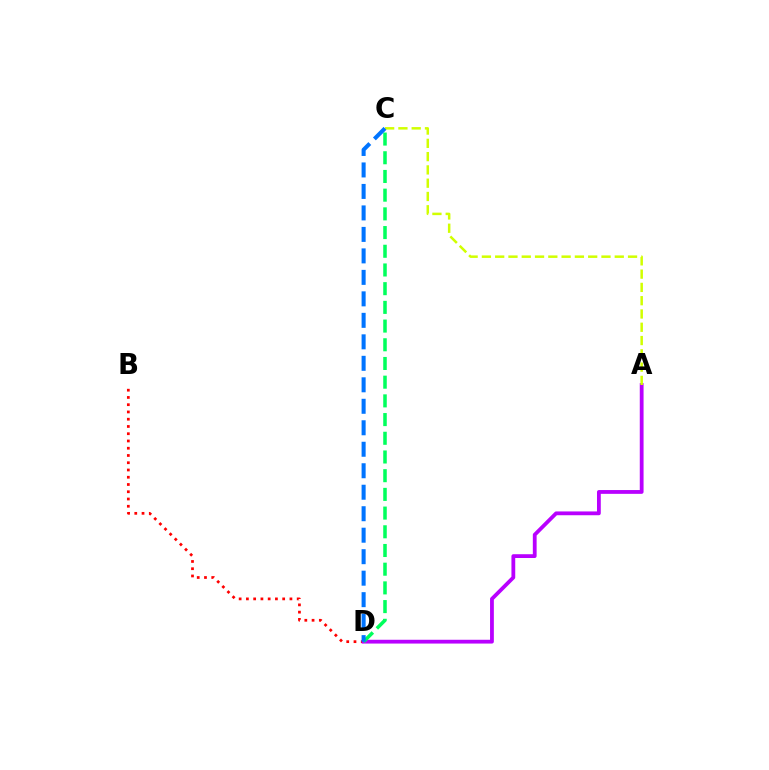{('B', 'D'): [{'color': '#ff0000', 'line_style': 'dotted', 'thickness': 1.97}], ('A', 'D'): [{'color': '#b900ff', 'line_style': 'solid', 'thickness': 2.73}], ('A', 'C'): [{'color': '#d1ff00', 'line_style': 'dashed', 'thickness': 1.8}], ('C', 'D'): [{'color': '#00ff5c', 'line_style': 'dashed', 'thickness': 2.54}, {'color': '#0074ff', 'line_style': 'dashed', 'thickness': 2.92}]}